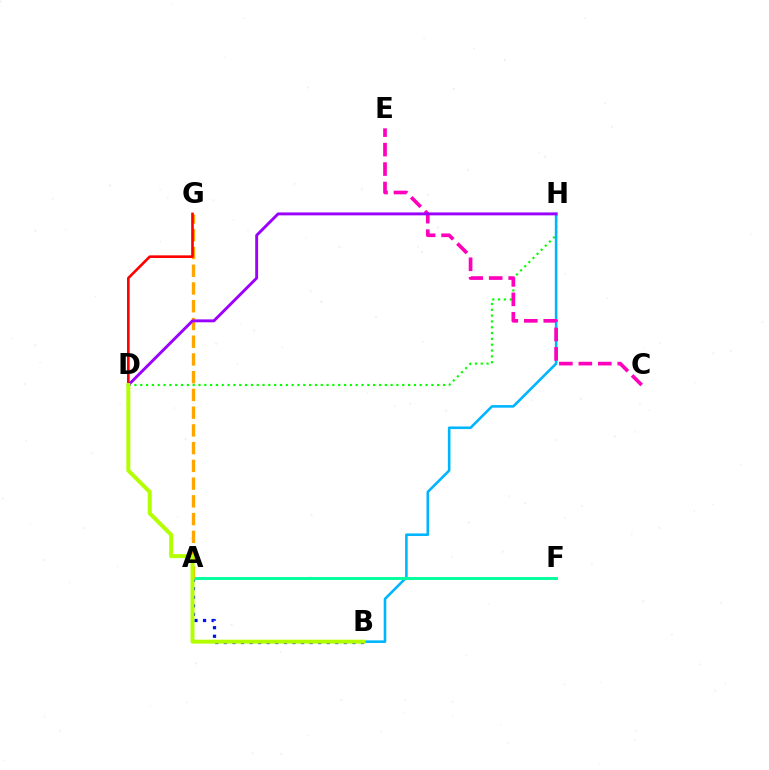{('D', 'H'): [{'color': '#08ff00', 'line_style': 'dotted', 'thickness': 1.58}, {'color': '#9b00ff', 'line_style': 'solid', 'thickness': 2.09}], ('B', 'H'): [{'color': '#00b5ff', 'line_style': 'solid', 'thickness': 1.86}], ('A', 'B'): [{'color': '#0010ff', 'line_style': 'dotted', 'thickness': 2.33}], ('A', 'F'): [{'color': '#00ff9d', 'line_style': 'solid', 'thickness': 2.09}], ('C', 'E'): [{'color': '#ff00bd', 'line_style': 'dashed', 'thickness': 2.64}], ('A', 'G'): [{'color': '#ffa500', 'line_style': 'dashed', 'thickness': 2.41}], ('D', 'G'): [{'color': '#ff0000', 'line_style': 'solid', 'thickness': 1.9}], ('B', 'D'): [{'color': '#b3ff00', 'line_style': 'solid', 'thickness': 2.85}]}